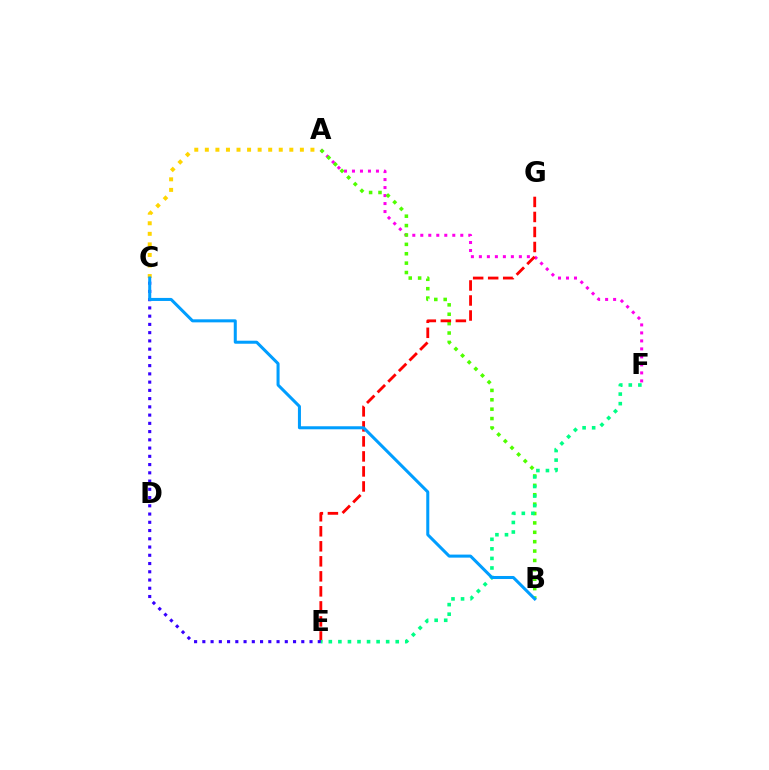{('A', 'F'): [{'color': '#ff00ed', 'line_style': 'dotted', 'thickness': 2.17}], ('A', 'B'): [{'color': '#4fff00', 'line_style': 'dotted', 'thickness': 2.55}], ('E', 'G'): [{'color': '#ff0000', 'line_style': 'dashed', 'thickness': 2.04}], ('A', 'C'): [{'color': '#ffd500', 'line_style': 'dotted', 'thickness': 2.87}], ('E', 'F'): [{'color': '#00ff86', 'line_style': 'dotted', 'thickness': 2.6}], ('C', 'E'): [{'color': '#3700ff', 'line_style': 'dotted', 'thickness': 2.24}], ('B', 'C'): [{'color': '#009eff', 'line_style': 'solid', 'thickness': 2.18}]}